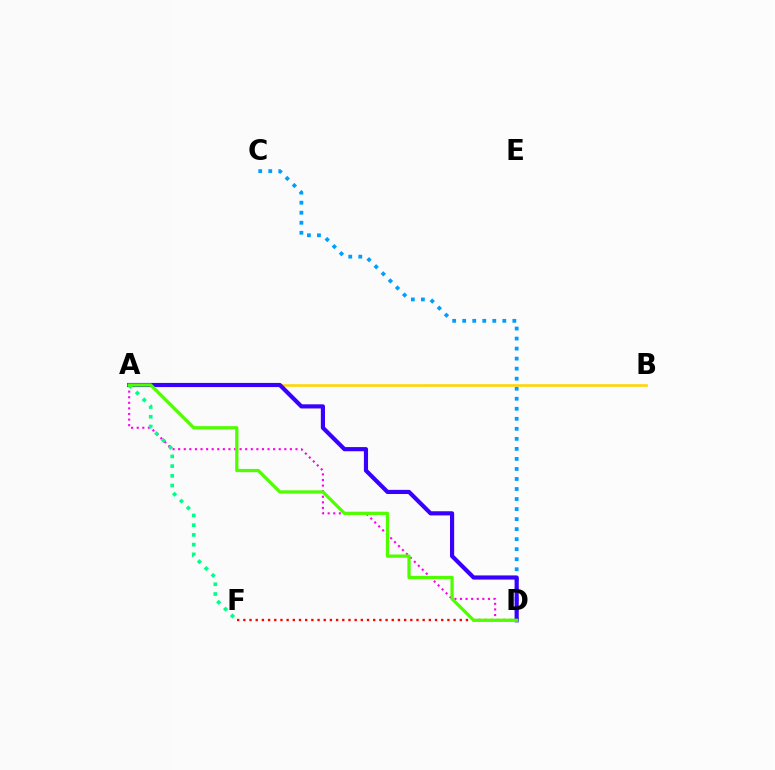{('C', 'D'): [{'color': '#009eff', 'line_style': 'dotted', 'thickness': 2.72}], ('A', 'D'): [{'color': '#ff00ed', 'line_style': 'dotted', 'thickness': 1.52}, {'color': '#3700ff', 'line_style': 'solid', 'thickness': 2.99}, {'color': '#4fff00', 'line_style': 'solid', 'thickness': 2.34}], ('A', 'B'): [{'color': '#ffd500', 'line_style': 'solid', 'thickness': 1.87}], ('A', 'F'): [{'color': '#00ff86', 'line_style': 'dotted', 'thickness': 2.64}], ('D', 'F'): [{'color': '#ff0000', 'line_style': 'dotted', 'thickness': 1.68}]}